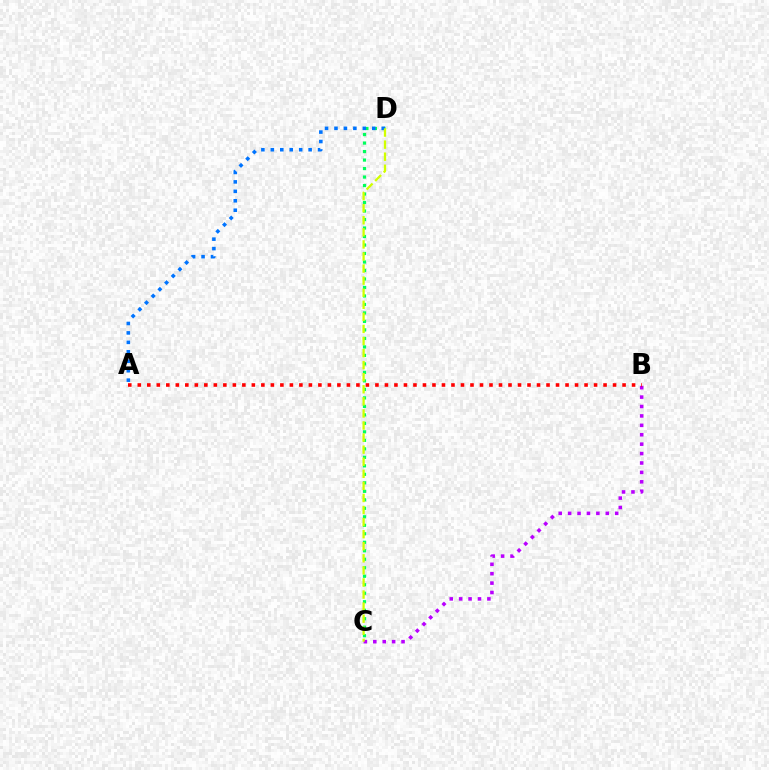{('C', 'D'): [{'color': '#00ff5c', 'line_style': 'dotted', 'thickness': 2.31}, {'color': '#d1ff00', 'line_style': 'dashed', 'thickness': 1.64}], ('B', 'C'): [{'color': '#b900ff', 'line_style': 'dotted', 'thickness': 2.56}], ('A', 'D'): [{'color': '#0074ff', 'line_style': 'dotted', 'thickness': 2.57}], ('A', 'B'): [{'color': '#ff0000', 'line_style': 'dotted', 'thickness': 2.58}]}